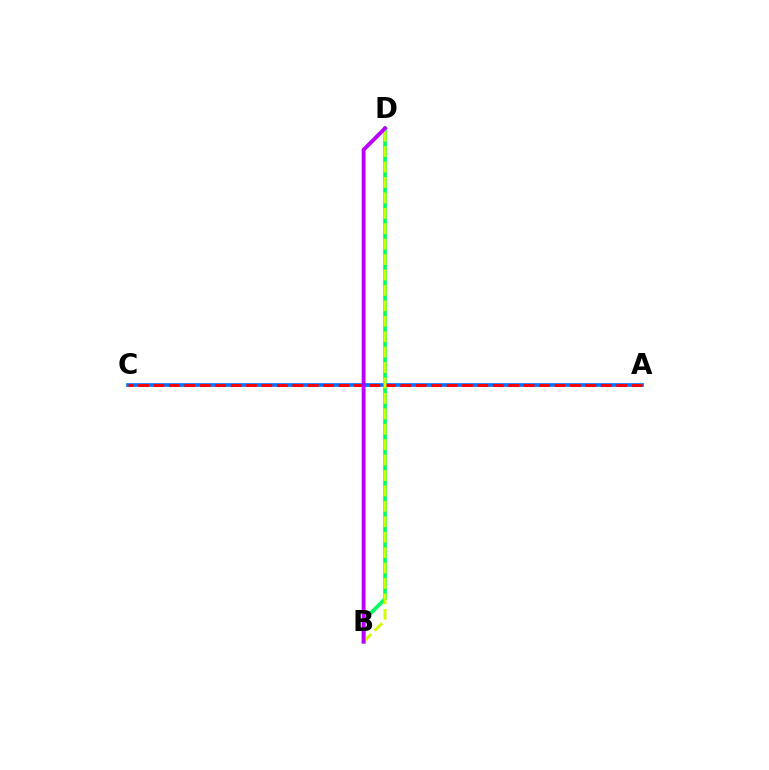{('B', 'D'): [{'color': '#00ff5c', 'line_style': 'solid', 'thickness': 2.61}, {'color': '#d1ff00', 'line_style': 'dashed', 'thickness': 2.1}, {'color': '#b900ff', 'line_style': 'solid', 'thickness': 2.78}], ('A', 'C'): [{'color': '#0074ff', 'line_style': 'solid', 'thickness': 2.64}, {'color': '#ff0000', 'line_style': 'dashed', 'thickness': 2.1}]}